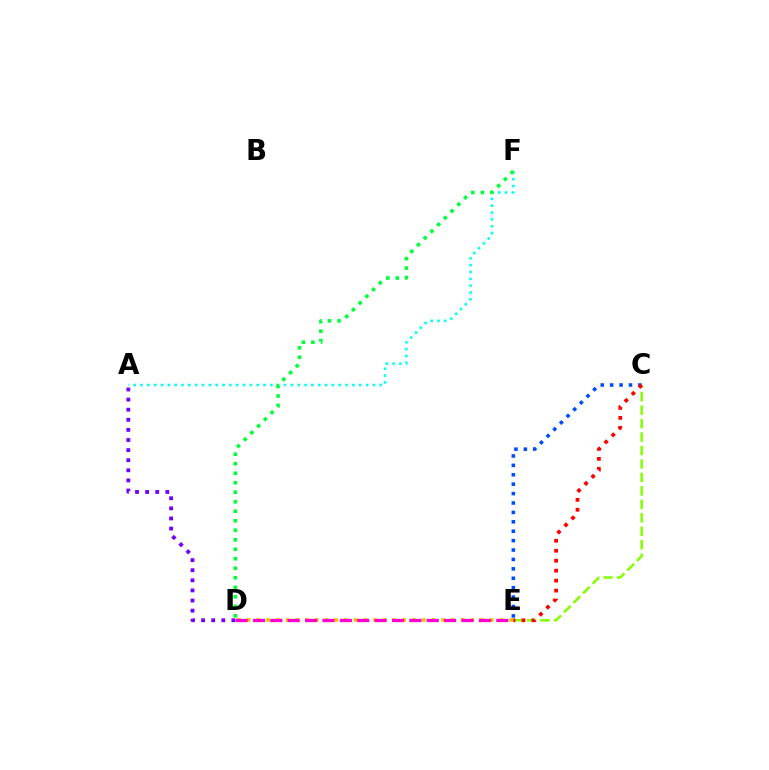{('D', 'E'): [{'color': '#ffbd00', 'line_style': 'dotted', 'thickness': 2.64}, {'color': '#ff00cf', 'line_style': 'dashed', 'thickness': 2.36}], ('A', 'F'): [{'color': '#00fff6', 'line_style': 'dotted', 'thickness': 1.86}], ('C', 'E'): [{'color': '#84ff00', 'line_style': 'dashed', 'thickness': 1.83}, {'color': '#004bff', 'line_style': 'dotted', 'thickness': 2.56}, {'color': '#ff0000', 'line_style': 'dotted', 'thickness': 2.71}], ('D', 'F'): [{'color': '#00ff39', 'line_style': 'dotted', 'thickness': 2.58}], ('A', 'D'): [{'color': '#7200ff', 'line_style': 'dotted', 'thickness': 2.75}]}